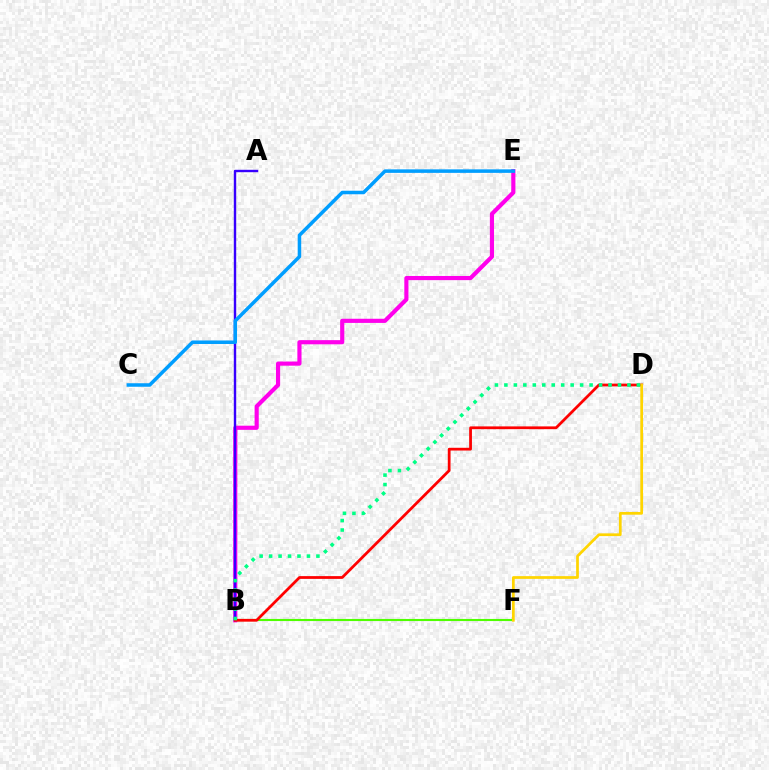{('B', 'E'): [{'color': '#ff00ed', 'line_style': 'solid', 'thickness': 2.99}], ('B', 'F'): [{'color': '#4fff00', 'line_style': 'solid', 'thickness': 1.52}], ('A', 'B'): [{'color': '#3700ff', 'line_style': 'solid', 'thickness': 1.73}], ('B', 'D'): [{'color': '#ff0000', 'line_style': 'solid', 'thickness': 1.99}, {'color': '#00ff86', 'line_style': 'dotted', 'thickness': 2.57}], ('C', 'E'): [{'color': '#009eff', 'line_style': 'solid', 'thickness': 2.53}], ('D', 'F'): [{'color': '#ffd500', 'line_style': 'solid', 'thickness': 1.96}]}